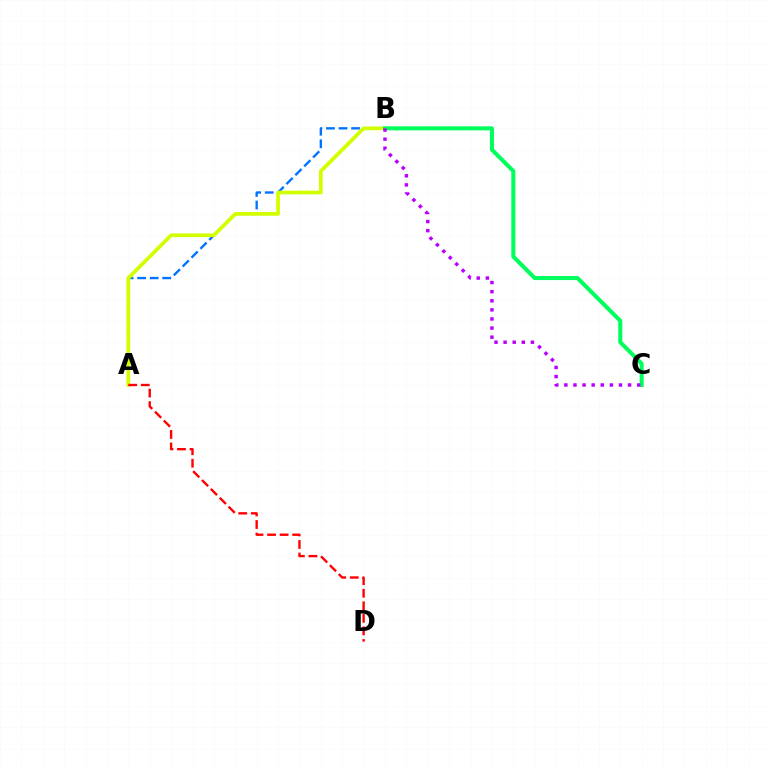{('A', 'B'): [{'color': '#0074ff', 'line_style': 'dashed', 'thickness': 1.7}, {'color': '#d1ff00', 'line_style': 'solid', 'thickness': 2.7}], ('A', 'D'): [{'color': '#ff0000', 'line_style': 'dashed', 'thickness': 1.7}], ('B', 'C'): [{'color': '#00ff5c', 'line_style': 'solid', 'thickness': 2.91}, {'color': '#b900ff', 'line_style': 'dotted', 'thickness': 2.47}]}